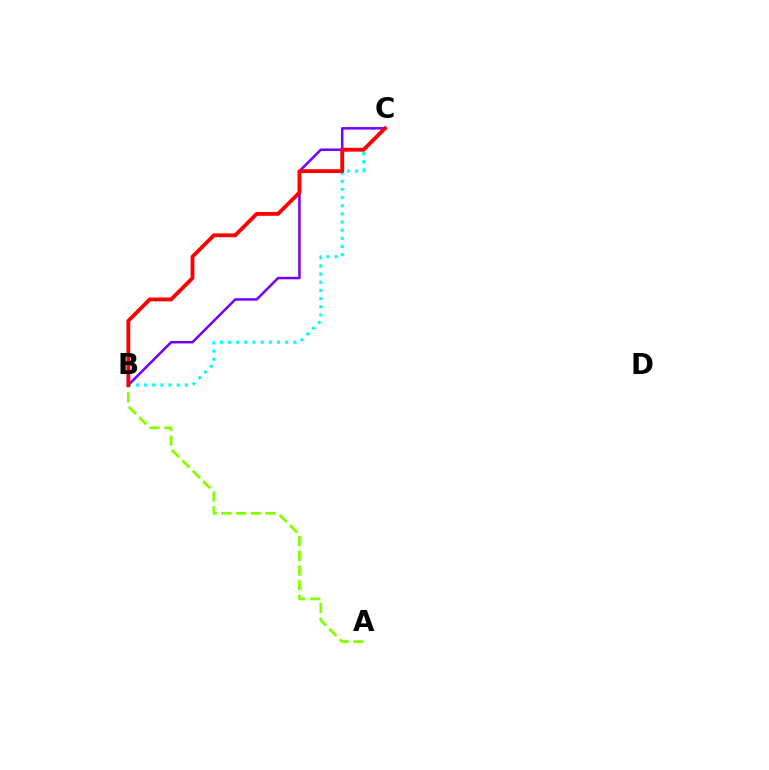{('B', 'C'): [{'color': '#00fff6', 'line_style': 'dotted', 'thickness': 2.22}, {'color': '#7200ff', 'line_style': 'solid', 'thickness': 1.8}, {'color': '#ff0000', 'line_style': 'solid', 'thickness': 2.76}], ('A', 'B'): [{'color': '#84ff00', 'line_style': 'dashed', 'thickness': 2.0}]}